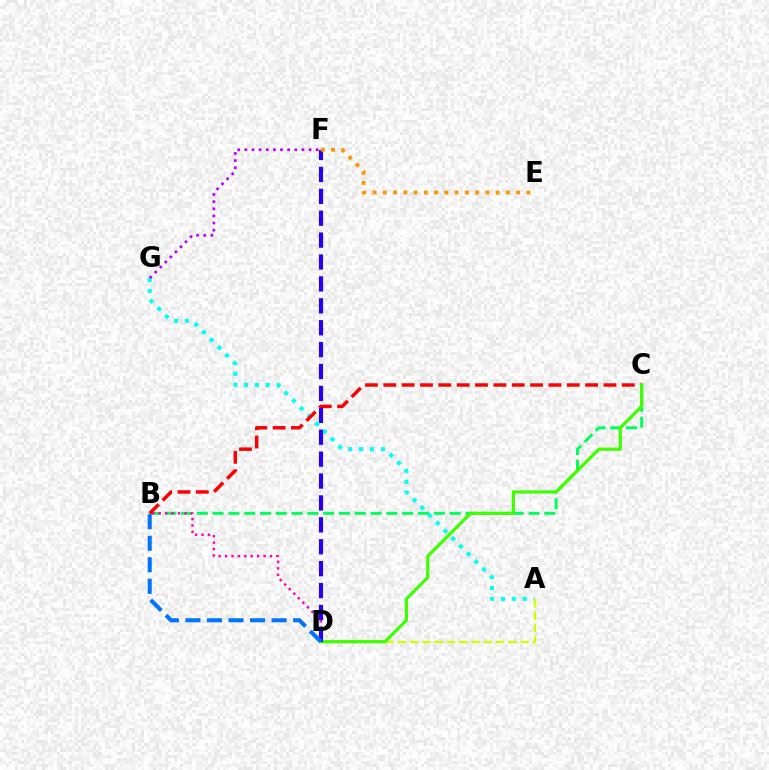{('B', 'C'): [{'color': '#00ff5c', 'line_style': 'dashed', 'thickness': 2.15}, {'color': '#ff0000', 'line_style': 'dashed', 'thickness': 2.49}], ('A', 'G'): [{'color': '#00fff6', 'line_style': 'dotted', 'thickness': 2.96}], ('A', 'D'): [{'color': '#d1ff00', 'line_style': 'dashed', 'thickness': 1.67}], ('B', 'D'): [{'color': '#ff00ac', 'line_style': 'dotted', 'thickness': 1.74}, {'color': '#0074ff', 'line_style': 'dashed', 'thickness': 2.93}], ('C', 'D'): [{'color': '#3dff00', 'line_style': 'solid', 'thickness': 2.29}], ('D', 'F'): [{'color': '#2500ff', 'line_style': 'dashed', 'thickness': 2.98}], ('F', 'G'): [{'color': '#b900ff', 'line_style': 'dotted', 'thickness': 1.94}], ('E', 'F'): [{'color': '#ff9400', 'line_style': 'dotted', 'thickness': 2.79}]}